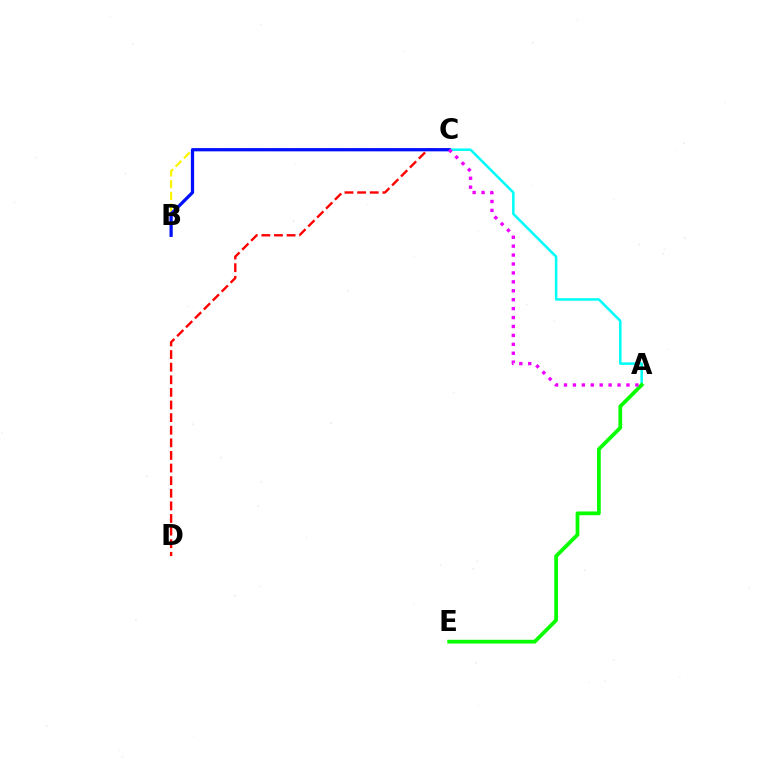{('B', 'C'): [{'color': '#fcf500', 'line_style': 'dashed', 'thickness': 1.6}, {'color': '#0010ff', 'line_style': 'solid', 'thickness': 2.33}], ('A', 'C'): [{'color': '#00fff6', 'line_style': 'solid', 'thickness': 1.81}, {'color': '#ee00ff', 'line_style': 'dotted', 'thickness': 2.42}], ('C', 'D'): [{'color': '#ff0000', 'line_style': 'dashed', 'thickness': 1.71}], ('A', 'E'): [{'color': '#08ff00', 'line_style': 'solid', 'thickness': 2.7}]}